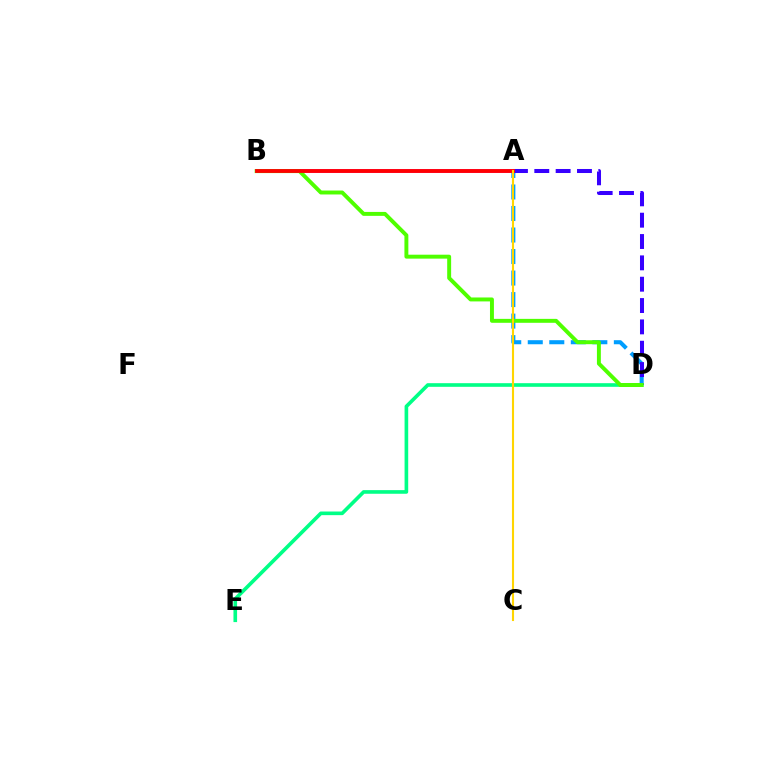{('A', 'D'): [{'color': '#009eff', 'line_style': 'dashed', 'thickness': 2.92}, {'color': '#3700ff', 'line_style': 'dashed', 'thickness': 2.9}], ('A', 'B'): [{'color': '#ff00ed', 'line_style': 'solid', 'thickness': 2.53}, {'color': '#ff0000', 'line_style': 'solid', 'thickness': 2.75}], ('D', 'E'): [{'color': '#00ff86', 'line_style': 'solid', 'thickness': 2.62}], ('B', 'D'): [{'color': '#4fff00', 'line_style': 'solid', 'thickness': 2.83}], ('A', 'C'): [{'color': '#ffd500', 'line_style': 'solid', 'thickness': 1.51}]}